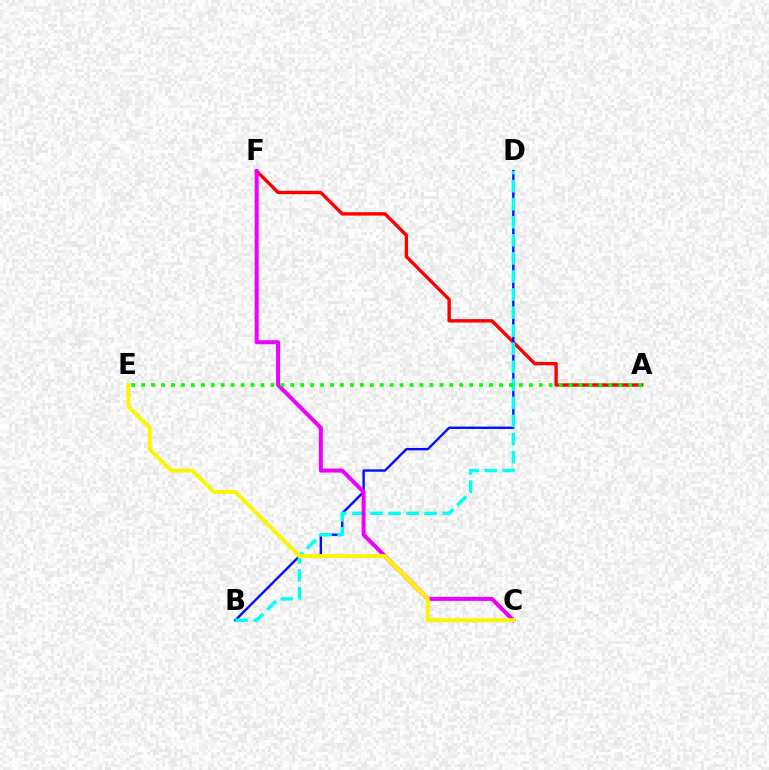{('A', 'F'): [{'color': '#ff0000', 'line_style': 'solid', 'thickness': 2.44}], ('B', 'D'): [{'color': '#0010ff', 'line_style': 'solid', 'thickness': 1.72}, {'color': '#00fff6', 'line_style': 'dashed', 'thickness': 2.45}], ('C', 'F'): [{'color': '#ee00ff', 'line_style': 'solid', 'thickness': 2.88}], ('C', 'E'): [{'color': '#fcf500', 'line_style': 'solid', 'thickness': 2.83}], ('A', 'E'): [{'color': '#08ff00', 'line_style': 'dotted', 'thickness': 2.7}]}